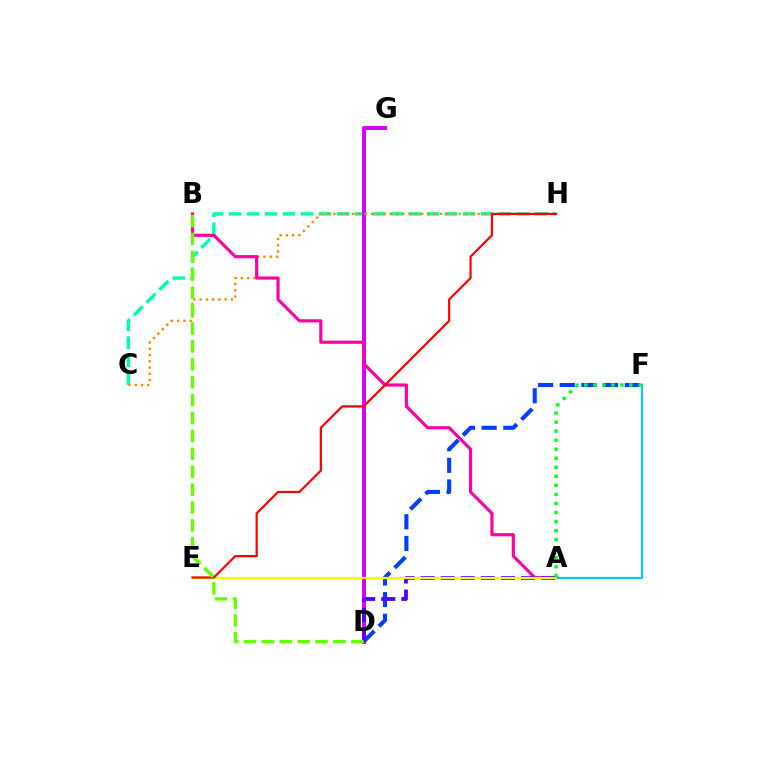{('C', 'H'): [{'color': '#00ffaf', 'line_style': 'dashed', 'thickness': 2.44}, {'color': '#ff8800', 'line_style': 'dotted', 'thickness': 1.7}], ('D', 'F'): [{'color': '#003fff', 'line_style': 'dashed', 'thickness': 2.94}], ('D', 'G'): [{'color': '#d600ff', 'line_style': 'solid', 'thickness': 2.84}], ('A', 'F'): [{'color': '#00c7ff', 'line_style': 'solid', 'thickness': 1.59}, {'color': '#00ff27', 'line_style': 'dotted', 'thickness': 2.46}], ('A', 'B'): [{'color': '#ff00a0', 'line_style': 'solid', 'thickness': 2.27}], ('A', 'D'): [{'color': '#4f00ff', 'line_style': 'dashed', 'thickness': 2.73}], ('A', 'E'): [{'color': '#eeff00', 'line_style': 'solid', 'thickness': 1.62}], ('E', 'H'): [{'color': '#ff0000', 'line_style': 'solid', 'thickness': 1.59}], ('B', 'D'): [{'color': '#66ff00', 'line_style': 'dashed', 'thickness': 2.43}]}